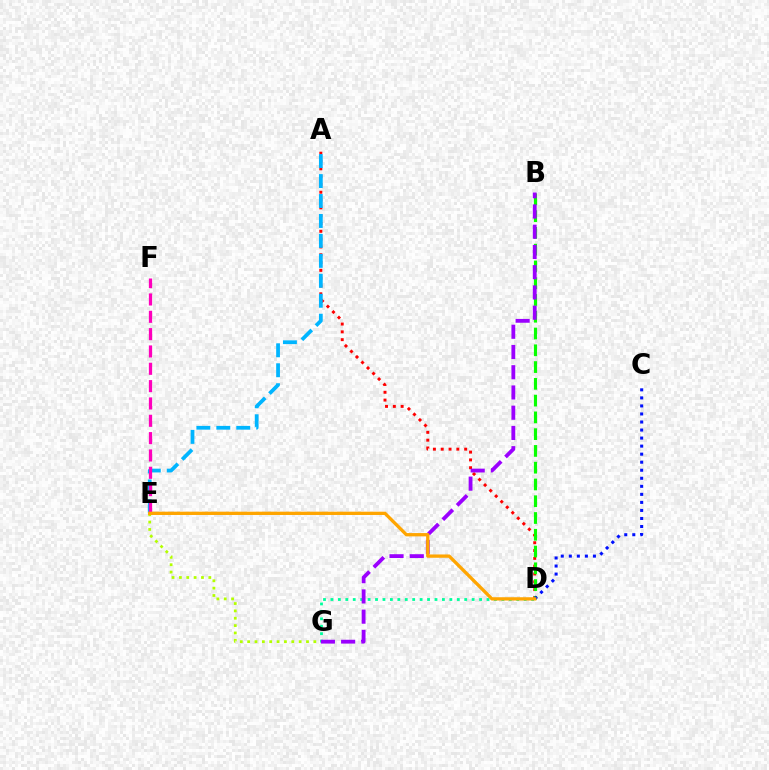{('A', 'D'): [{'color': '#ff0000', 'line_style': 'dotted', 'thickness': 2.12}], ('A', 'E'): [{'color': '#00b5ff', 'line_style': 'dashed', 'thickness': 2.71}], ('E', 'G'): [{'color': '#b3ff00', 'line_style': 'dotted', 'thickness': 2.0}], ('D', 'G'): [{'color': '#00ff9d', 'line_style': 'dotted', 'thickness': 2.02}], ('B', 'D'): [{'color': '#08ff00', 'line_style': 'dashed', 'thickness': 2.28}], ('B', 'G'): [{'color': '#9b00ff', 'line_style': 'dashed', 'thickness': 2.75}], ('E', 'F'): [{'color': '#ff00bd', 'line_style': 'dashed', 'thickness': 2.35}], ('C', 'D'): [{'color': '#0010ff', 'line_style': 'dotted', 'thickness': 2.18}], ('D', 'E'): [{'color': '#ffa500', 'line_style': 'solid', 'thickness': 2.38}]}